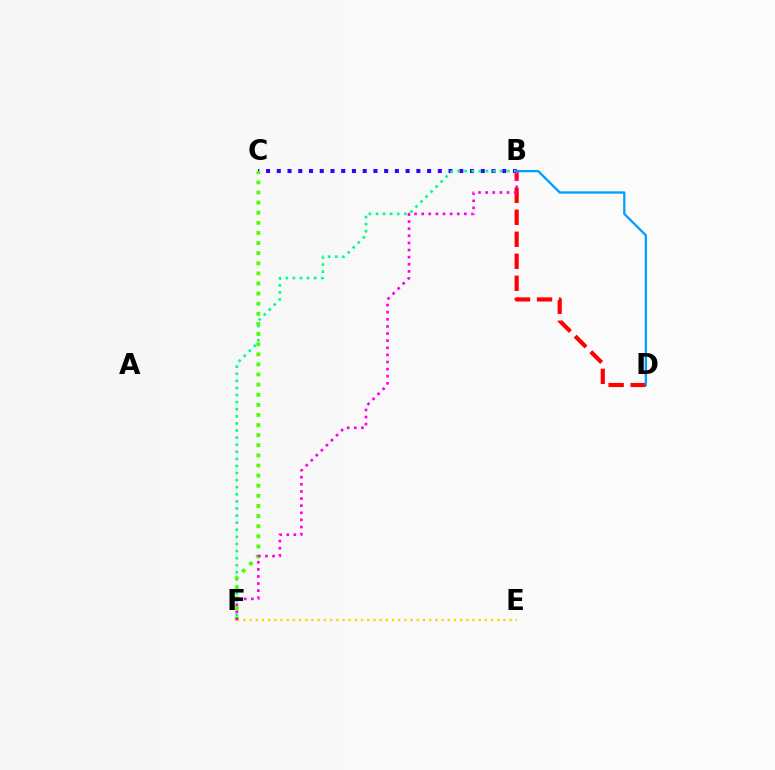{('E', 'F'): [{'color': '#ffd500', 'line_style': 'dotted', 'thickness': 1.68}], ('B', 'C'): [{'color': '#3700ff', 'line_style': 'dotted', 'thickness': 2.92}], ('B', 'F'): [{'color': '#00ff86', 'line_style': 'dotted', 'thickness': 1.93}, {'color': '#ff00ed', 'line_style': 'dotted', 'thickness': 1.93}], ('C', 'F'): [{'color': '#4fff00', 'line_style': 'dotted', 'thickness': 2.75}], ('B', 'D'): [{'color': '#ff0000', 'line_style': 'dashed', 'thickness': 2.99}, {'color': '#009eff', 'line_style': 'solid', 'thickness': 1.65}]}